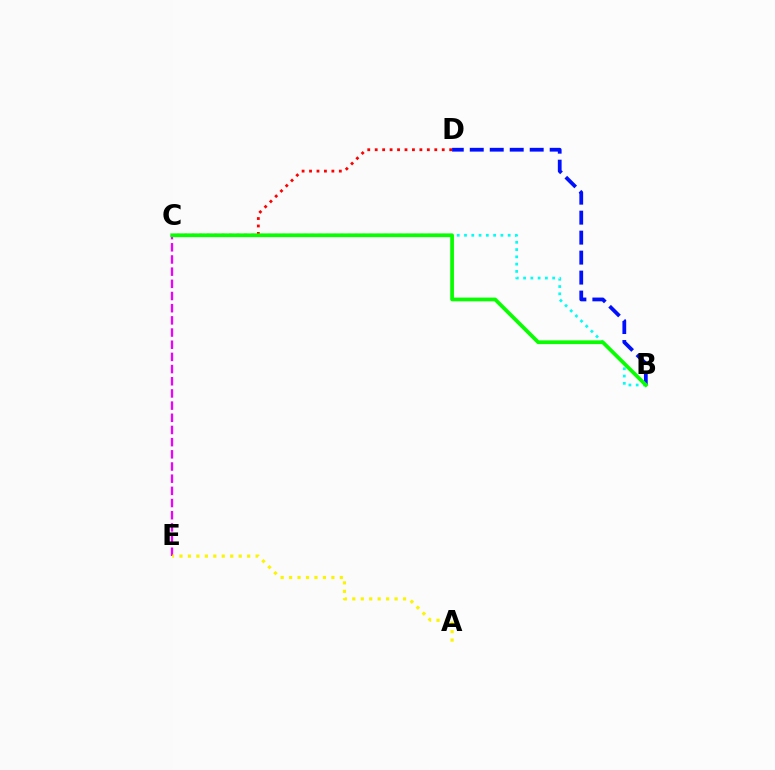{('B', 'C'): [{'color': '#00fff6', 'line_style': 'dotted', 'thickness': 1.98}, {'color': '#08ff00', 'line_style': 'solid', 'thickness': 2.69}], ('C', 'E'): [{'color': '#ee00ff', 'line_style': 'dashed', 'thickness': 1.65}], ('B', 'D'): [{'color': '#0010ff', 'line_style': 'dashed', 'thickness': 2.71}], ('C', 'D'): [{'color': '#ff0000', 'line_style': 'dotted', 'thickness': 2.02}], ('A', 'E'): [{'color': '#fcf500', 'line_style': 'dotted', 'thickness': 2.3}]}